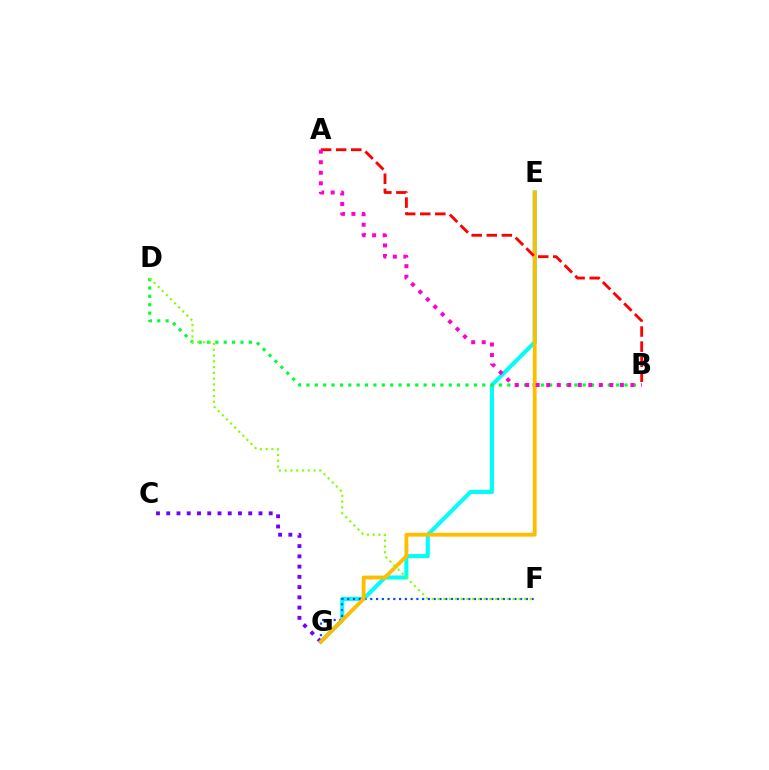{('E', 'G'): [{'color': '#00fff6', 'line_style': 'solid', 'thickness': 2.93}, {'color': '#ffbd00', 'line_style': 'solid', 'thickness': 2.76}], ('F', 'G'): [{'color': '#004bff', 'line_style': 'dotted', 'thickness': 1.57}], ('B', 'D'): [{'color': '#00ff39', 'line_style': 'dotted', 'thickness': 2.27}], ('C', 'G'): [{'color': '#7200ff', 'line_style': 'dotted', 'thickness': 2.78}], ('A', 'B'): [{'color': '#ff0000', 'line_style': 'dashed', 'thickness': 2.05}, {'color': '#ff00cf', 'line_style': 'dotted', 'thickness': 2.86}], ('D', 'F'): [{'color': '#84ff00', 'line_style': 'dotted', 'thickness': 1.57}]}